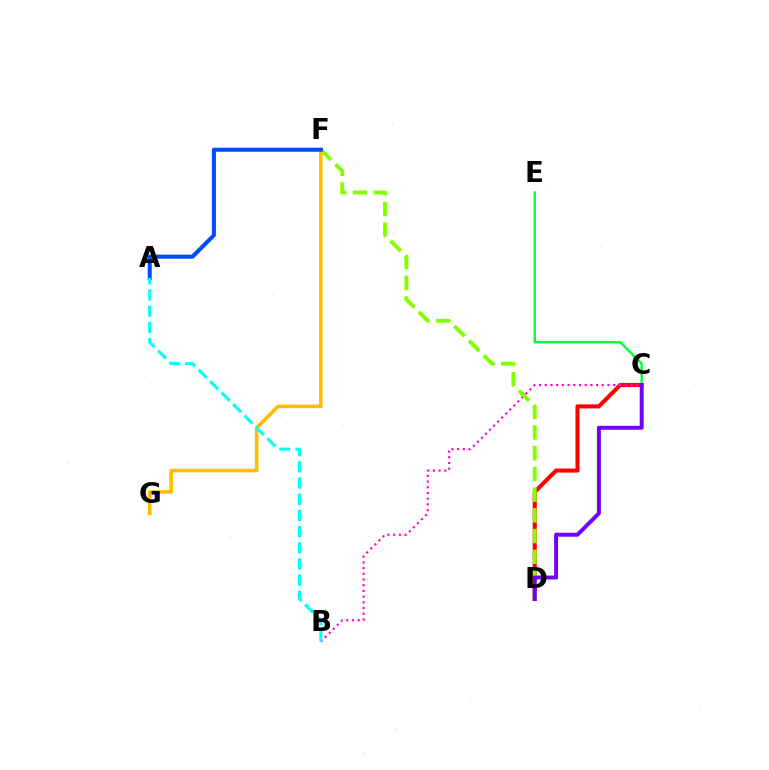{('C', 'D'): [{'color': '#ff0000', 'line_style': 'solid', 'thickness': 2.94}, {'color': '#7200ff', 'line_style': 'solid', 'thickness': 2.84}], ('B', 'C'): [{'color': '#ff00cf', 'line_style': 'dotted', 'thickness': 1.55}], ('D', 'F'): [{'color': '#84ff00', 'line_style': 'dashed', 'thickness': 2.81}], ('F', 'G'): [{'color': '#ffbd00', 'line_style': 'solid', 'thickness': 2.59}], ('C', 'E'): [{'color': '#00ff39', 'line_style': 'solid', 'thickness': 1.73}], ('A', 'F'): [{'color': '#004bff', 'line_style': 'solid', 'thickness': 2.92}], ('A', 'B'): [{'color': '#00fff6', 'line_style': 'dashed', 'thickness': 2.2}]}